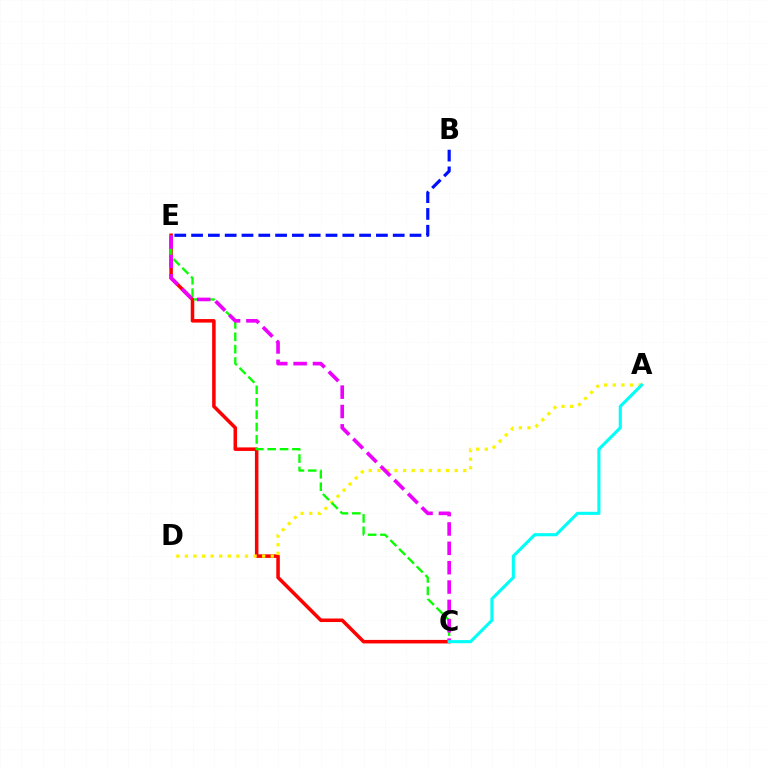{('C', 'E'): [{'color': '#ff0000', 'line_style': 'solid', 'thickness': 2.54}, {'color': '#08ff00', 'line_style': 'dashed', 'thickness': 1.68}, {'color': '#ee00ff', 'line_style': 'dashed', 'thickness': 2.63}], ('A', 'D'): [{'color': '#fcf500', 'line_style': 'dotted', 'thickness': 2.33}], ('B', 'E'): [{'color': '#0010ff', 'line_style': 'dashed', 'thickness': 2.28}], ('A', 'C'): [{'color': '#00fff6', 'line_style': 'solid', 'thickness': 2.23}]}